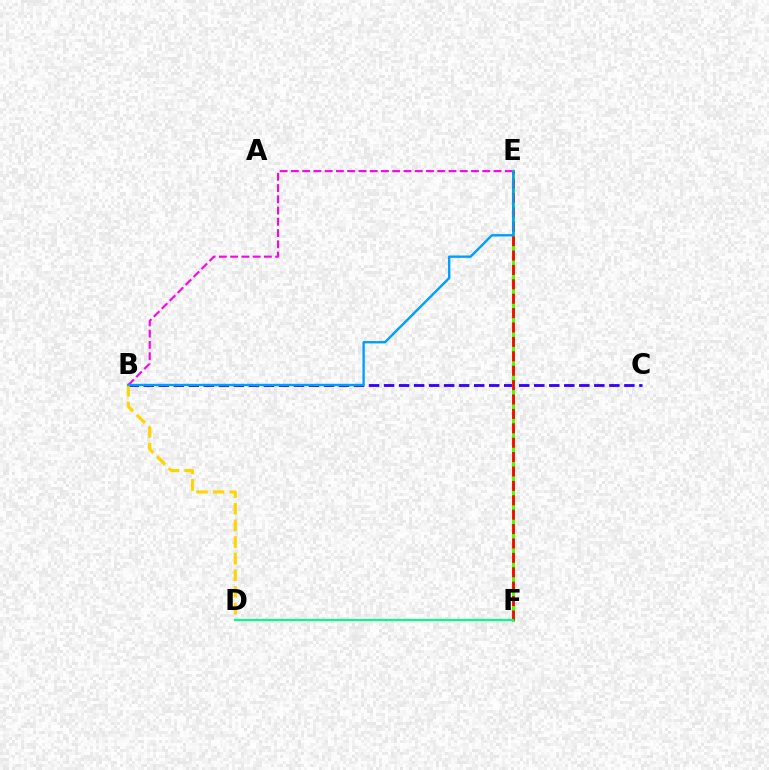{('B', 'C'): [{'color': '#3700ff', 'line_style': 'dashed', 'thickness': 2.04}], ('E', 'F'): [{'color': '#4fff00', 'line_style': 'solid', 'thickness': 2.23}, {'color': '#ff0000', 'line_style': 'dashed', 'thickness': 1.96}], ('B', 'D'): [{'color': '#ffd500', 'line_style': 'dashed', 'thickness': 2.26}], ('B', 'E'): [{'color': '#ff00ed', 'line_style': 'dashed', 'thickness': 1.53}, {'color': '#009eff', 'line_style': 'solid', 'thickness': 1.71}], ('D', 'F'): [{'color': '#00ff86', 'line_style': 'solid', 'thickness': 1.54}]}